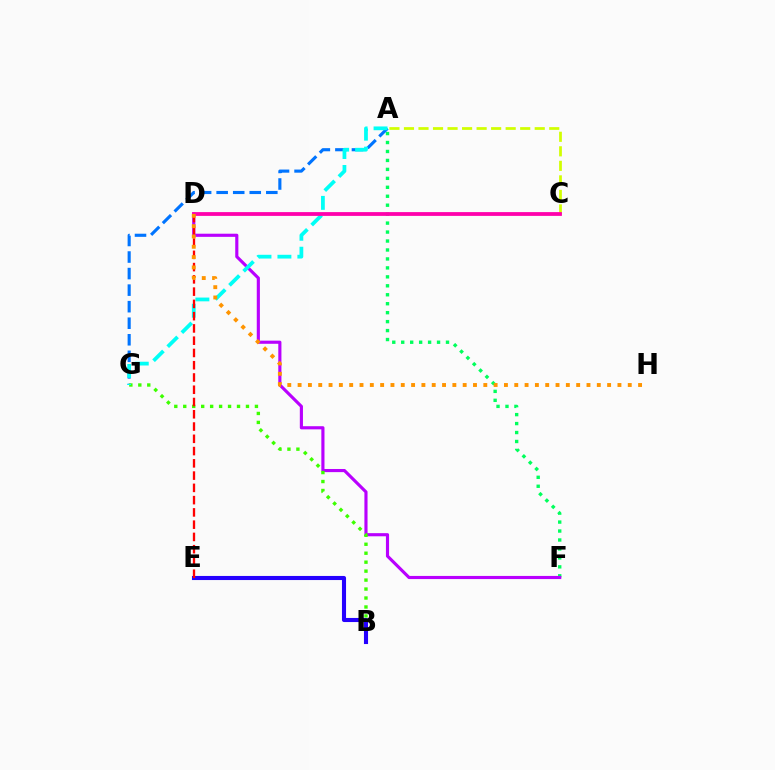{('A', 'F'): [{'color': '#00ff5c', 'line_style': 'dotted', 'thickness': 2.43}], ('A', 'G'): [{'color': '#0074ff', 'line_style': 'dashed', 'thickness': 2.25}, {'color': '#00fff6', 'line_style': 'dashed', 'thickness': 2.71}], ('D', 'F'): [{'color': '#b900ff', 'line_style': 'solid', 'thickness': 2.26}], ('A', 'C'): [{'color': '#d1ff00', 'line_style': 'dashed', 'thickness': 1.97}], ('B', 'G'): [{'color': '#3dff00', 'line_style': 'dotted', 'thickness': 2.43}], ('B', 'E'): [{'color': '#2500ff', 'line_style': 'solid', 'thickness': 2.95}], ('C', 'D'): [{'color': '#ff00ac', 'line_style': 'solid', 'thickness': 2.73}], ('D', 'E'): [{'color': '#ff0000', 'line_style': 'dashed', 'thickness': 1.67}], ('D', 'H'): [{'color': '#ff9400', 'line_style': 'dotted', 'thickness': 2.8}]}